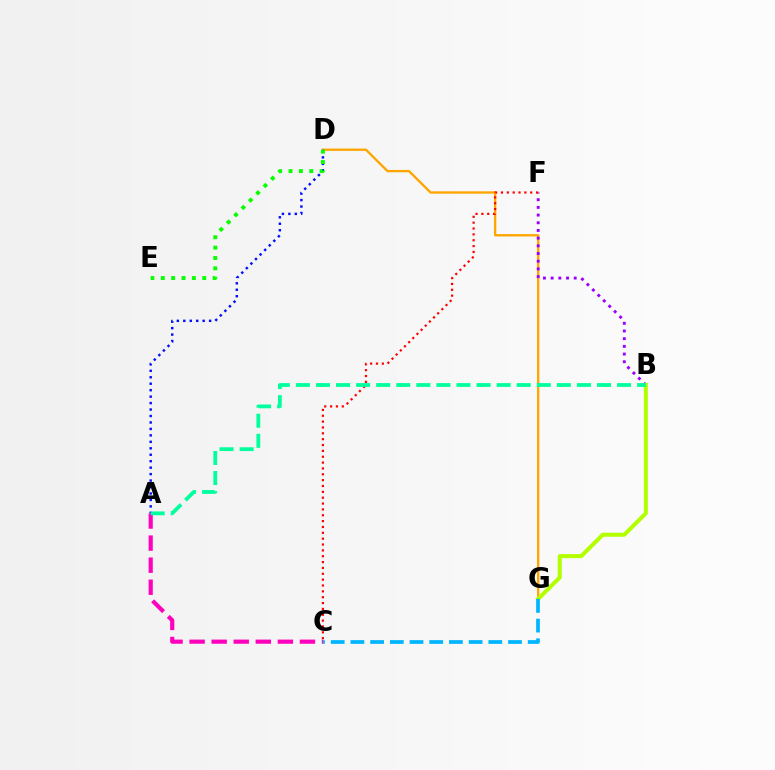{('D', 'G'): [{'color': '#ffa500', 'line_style': 'solid', 'thickness': 1.68}], ('B', 'F'): [{'color': '#9b00ff', 'line_style': 'dotted', 'thickness': 2.09}], ('A', 'D'): [{'color': '#0010ff', 'line_style': 'dotted', 'thickness': 1.75}], ('B', 'G'): [{'color': '#b3ff00', 'line_style': 'solid', 'thickness': 2.91}], ('C', 'F'): [{'color': '#ff0000', 'line_style': 'dotted', 'thickness': 1.59}], ('D', 'E'): [{'color': '#08ff00', 'line_style': 'dotted', 'thickness': 2.82}], ('C', 'G'): [{'color': '#00b5ff', 'line_style': 'dashed', 'thickness': 2.68}], ('A', 'C'): [{'color': '#ff00bd', 'line_style': 'dashed', 'thickness': 3.0}], ('A', 'B'): [{'color': '#00ff9d', 'line_style': 'dashed', 'thickness': 2.73}]}